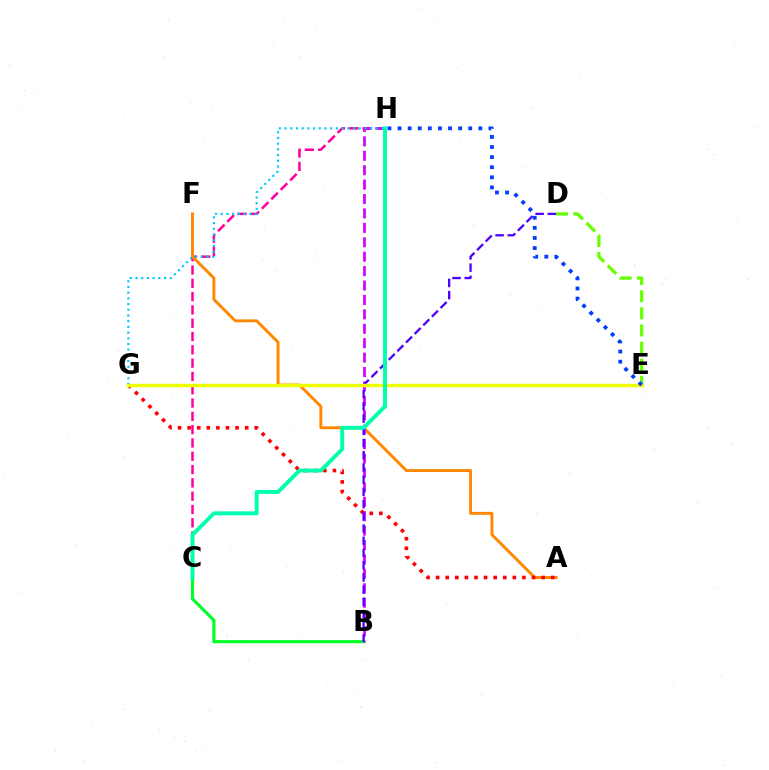{('D', 'E'): [{'color': '#66ff00', 'line_style': 'dashed', 'thickness': 2.32}], ('C', 'H'): [{'color': '#ff00a0', 'line_style': 'dashed', 'thickness': 1.81}, {'color': '#00ffaf', 'line_style': 'solid', 'thickness': 2.82}], ('A', 'F'): [{'color': '#ff8800', 'line_style': 'solid', 'thickness': 2.11}], ('B', 'C'): [{'color': '#00ff27', 'line_style': 'solid', 'thickness': 2.24}], ('B', 'H'): [{'color': '#d600ff', 'line_style': 'dashed', 'thickness': 1.96}], ('G', 'H'): [{'color': '#00c7ff', 'line_style': 'dotted', 'thickness': 1.55}], ('A', 'G'): [{'color': '#ff0000', 'line_style': 'dotted', 'thickness': 2.61}], ('B', 'D'): [{'color': '#4f00ff', 'line_style': 'dashed', 'thickness': 1.66}], ('E', 'G'): [{'color': '#eeff00', 'line_style': 'solid', 'thickness': 2.45}], ('E', 'H'): [{'color': '#003fff', 'line_style': 'dotted', 'thickness': 2.74}]}